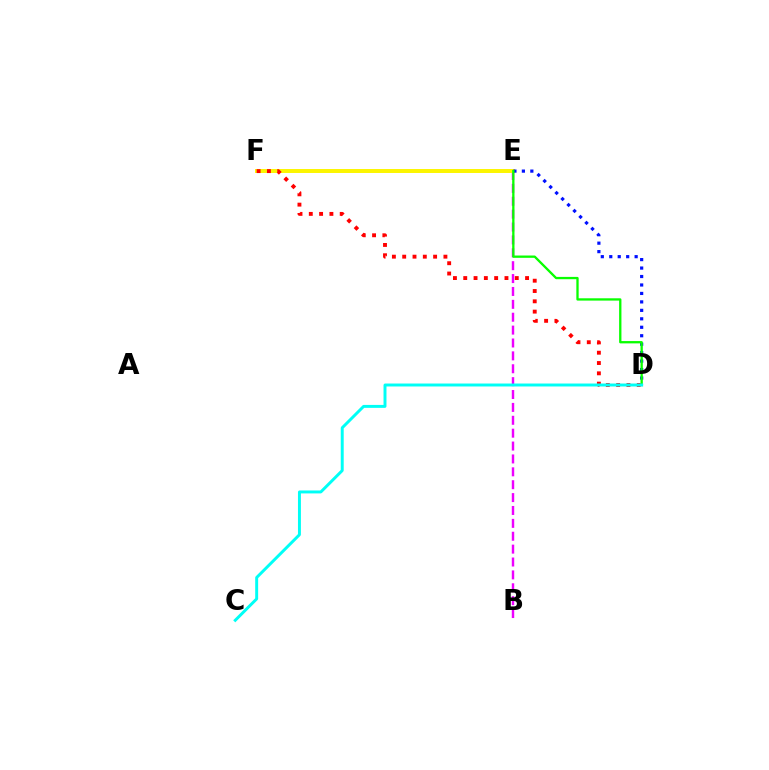{('B', 'E'): [{'color': '#ee00ff', 'line_style': 'dashed', 'thickness': 1.75}], ('E', 'F'): [{'color': '#fcf500', 'line_style': 'solid', 'thickness': 2.85}], ('D', 'E'): [{'color': '#0010ff', 'line_style': 'dotted', 'thickness': 2.3}, {'color': '#08ff00', 'line_style': 'solid', 'thickness': 1.66}], ('D', 'F'): [{'color': '#ff0000', 'line_style': 'dotted', 'thickness': 2.8}], ('C', 'D'): [{'color': '#00fff6', 'line_style': 'solid', 'thickness': 2.12}]}